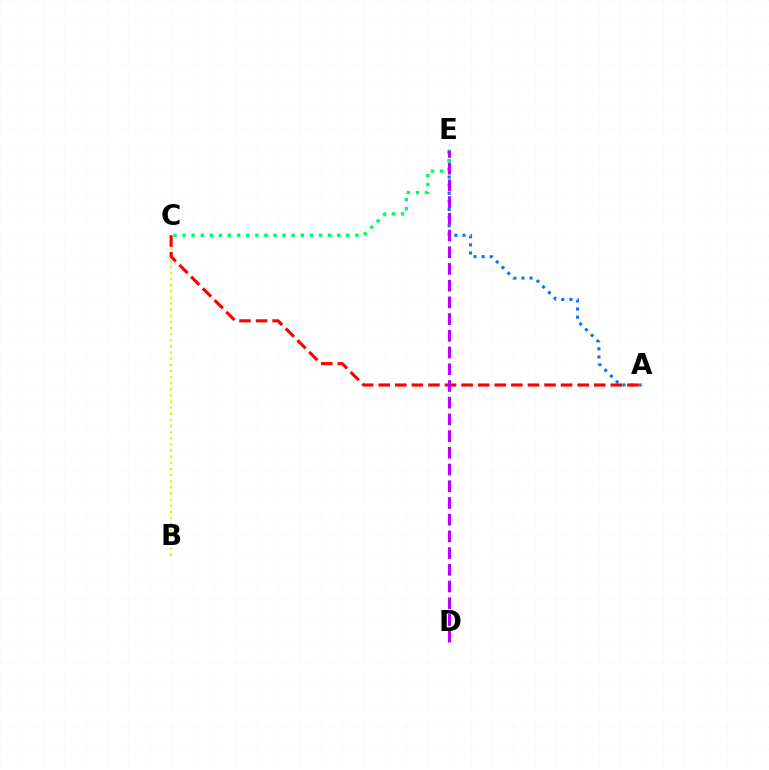{('A', 'E'): [{'color': '#0074ff', 'line_style': 'dotted', 'thickness': 2.2}], ('B', 'C'): [{'color': '#d1ff00', 'line_style': 'dotted', 'thickness': 1.66}], ('A', 'C'): [{'color': '#ff0000', 'line_style': 'dashed', 'thickness': 2.25}], ('C', 'E'): [{'color': '#00ff5c', 'line_style': 'dotted', 'thickness': 2.47}], ('D', 'E'): [{'color': '#b900ff', 'line_style': 'dashed', 'thickness': 2.27}]}